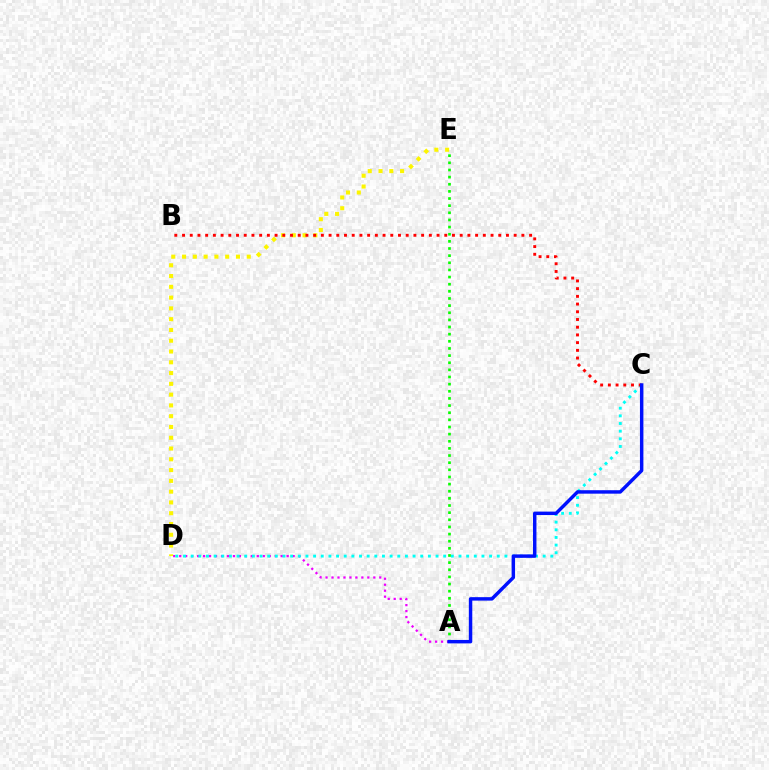{('D', 'E'): [{'color': '#fcf500', 'line_style': 'dotted', 'thickness': 2.93}], ('A', 'D'): [{'color': '#ee00ff', 'line_style': 'dotted', 'thickness': 1.62}], ('C', 'D'): [{'color': '#00fff6', 'line_style': 'dotted', 'thickness': 2.08}], ('A', 'E'): [{'color': '#08ff00', 'line_style': 'dotted', 'thickness': 1.94}], ('B', 'C'): [{'color': '#ff0000', 'line_style': 'dotted', 'thickness': 2.1}], ('A', 'C'): [{'color': '#0010ff', 'line_style': 'solid', 'thickness': 2.48}]}